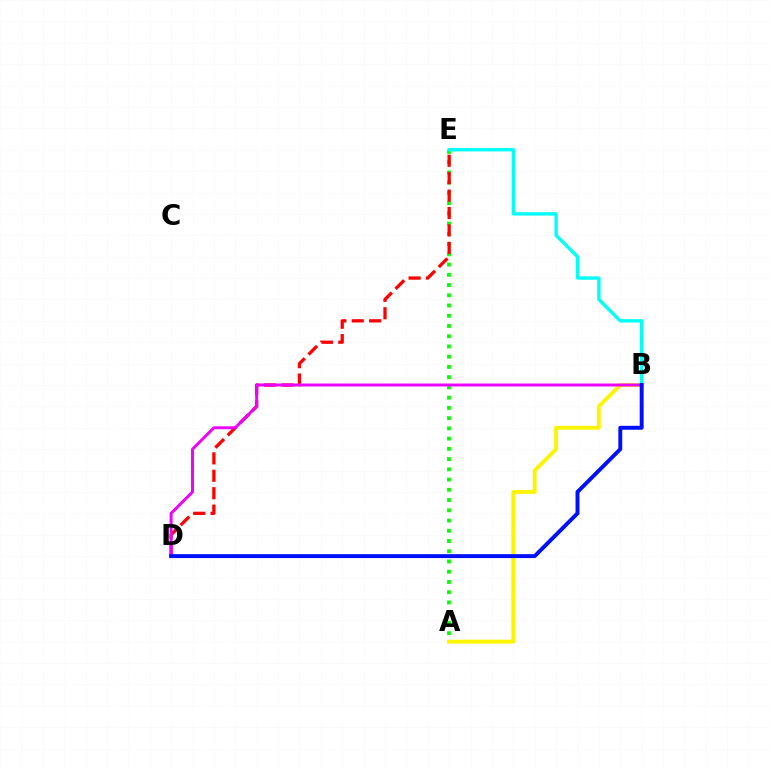{('A', 'E'): [{'color': '#08ff00', 'line_style': 'dotted', 'thickness': 2.78}], ('B', 'E'): [{'color': '#00fff6', 'line_style': 'solid', 'thickness': 2.42}], ('A', 'B'): [{'color': '#fcf500', 'line_style': 'solid', 'thickness': 2.79}], ('D', 'E'): [{'color': '#ff0000', 'line_style': 'dashed', 'thickness': 2.37}], ('B', 'D'): [{'color': '#ee00ff', 'line_style': 'solid', 'thickness': 2.12}, {'color': '#0010ff', 'line_style': 'solid', 'thickness': 2.83}]}